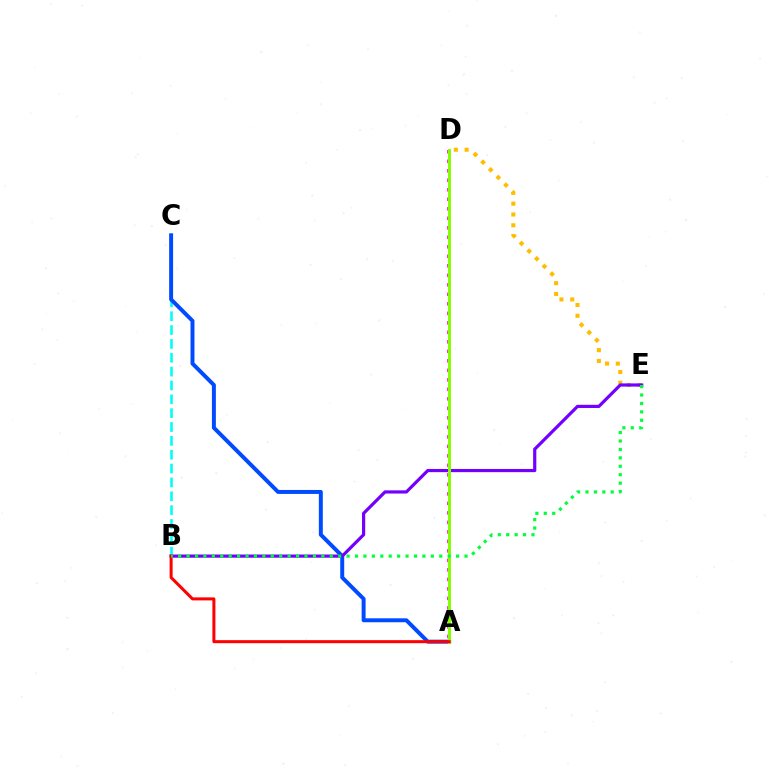{('B', 'C'): [{'color': '#00fff6', 'line_style': 'dashed', 'thickness': 1.88}], ('D', 'E'): [{'color': '#ffbd00', 'line_style': 'dotted', 'thickness': 2.93}], ('A', 'D'): [{'color': '#ff00cf', 'line_style': 'dotted', 'thickness': 2.58}, {'color': '#84ff00', 'line_style': 'solid', 'thickness': 2.12}], ('A', 'C'): [{'color': '#004bff', 'line_style': 'solid', 'thickness': 2.85}], ('B', 'E'): [{'color': '#7200ff', 'line_style': 'solid', 'thickness': 2.3}, {'color': '#00ff39', 'line_style': 'dotted', 'thickness': 2.29}], ('A', 'B'): [{'color': '#ff0000', 'line_style': 'solid', 'thickness': 2.17}]}